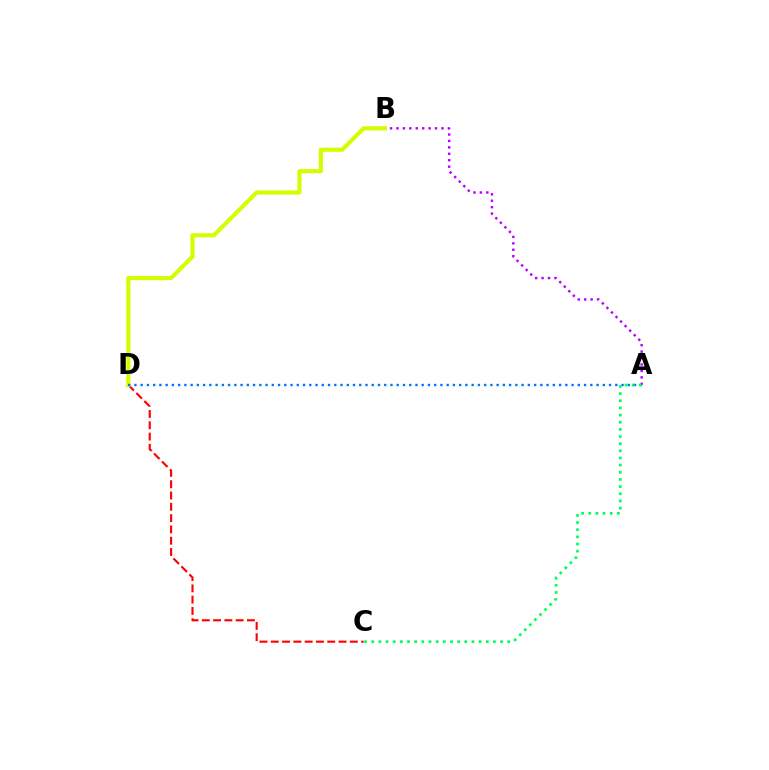{('C', 'D'): [{'color': '#ff0000', 'line_style': 'dashed', 'thickness': 1.53}], ('A', 'B'): [{'color': '#b900ff', 'line_style': 'dotted', 'thickness': 1.75}], ('B', 'D'): [{'color': '#d1ff00', 'line_style': 'solid', 'thickness': 2.98}], ('A', 'D'): [{'color': '#0074ff', 'line_style': 'dotted', 'thickness': 1.7}], ('A', 'C'): [{'color': '#00ff5c', 'line_style': 'dotted', 'thickness': 1.94}]}